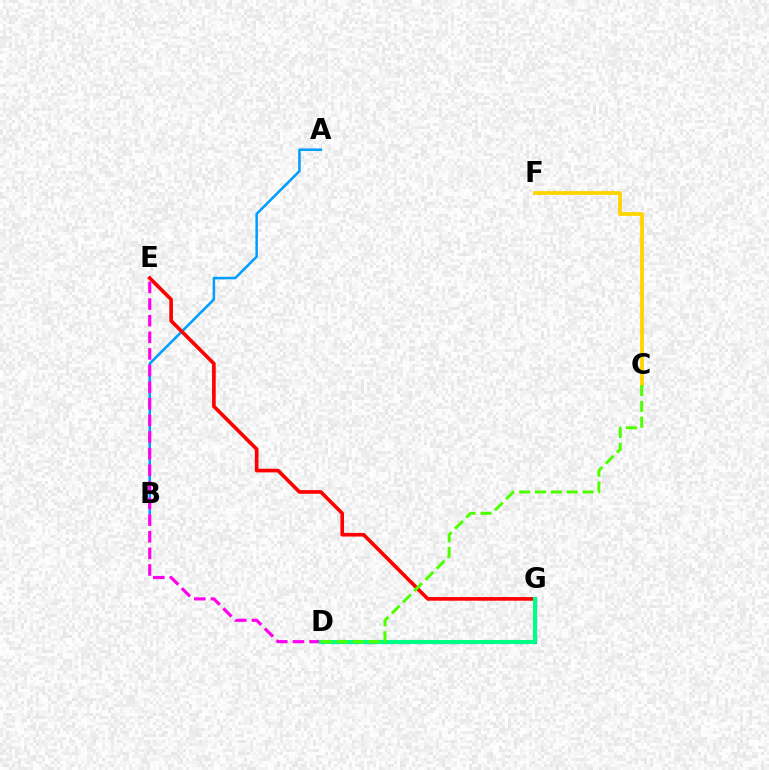{('A', 'B'): [{'color': '#009eff', 'line_style': 'solid', 'thickness': 1.83}], ('D', 'E'): [{'color': '#ff00ed', 'line_style': 'dashed', 'thickness': 2.26}], ('D', 'G'): [{'color': '#3700ff', 'line_style': 'dashed', 'thickness': 2.29}, {'color': '#00ff86', 'line_style': 'solid', 'thickness': 2.91}], ('C', 'F'): [{'color': '#ffd500', 'line_style': 'solid', 'thickness': 2.75}], ('E', 'G'): [{'color': '#ff0000', 'line_style': 'solid', 'thickness': 2.63}], ('C', 'D'): [{'color': '#4fff00', 'line_style': 'dashed', 'thickness': 2.15}]}